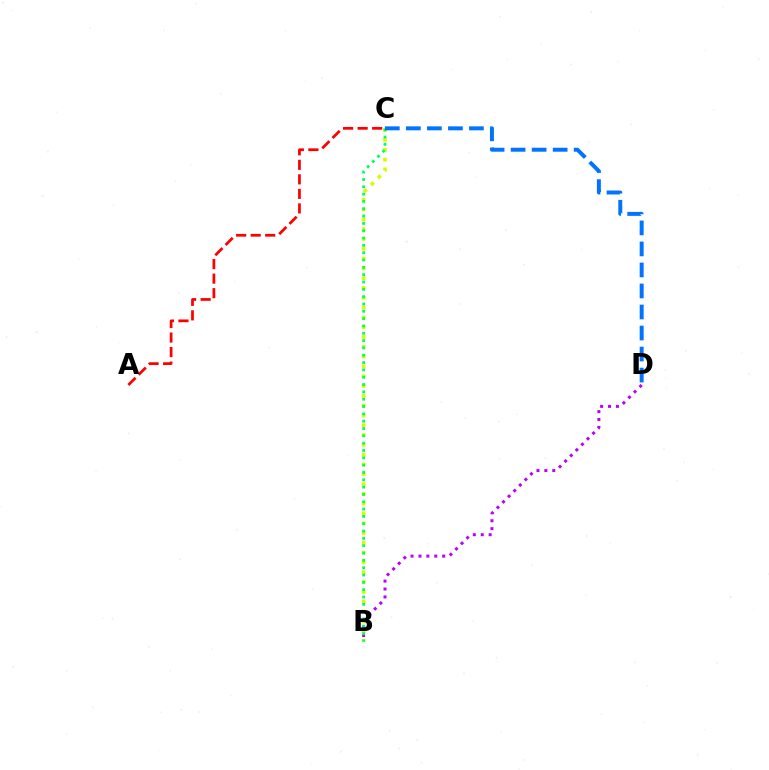{('B', 'D'): [{'color': '#b900ff', 'line_style': 'dotted', 'thickness': 2.15}], ('B', 'C'): [{'color': '#d1ff00', 'line_style': 'dotted', 'thickness': 2.66}, {'color': '#00ff5c', 'line_style': 'dotted', 'thickness': 1.99}], ('C', 'D'): [{'color': '#0074ff', 'line_style': 'dashed', 'thickness': 2.86}], ('A', 'C'): [{'color': '#ff0000', 'line_style': 'dashed', 'thickness': 1.97}]}